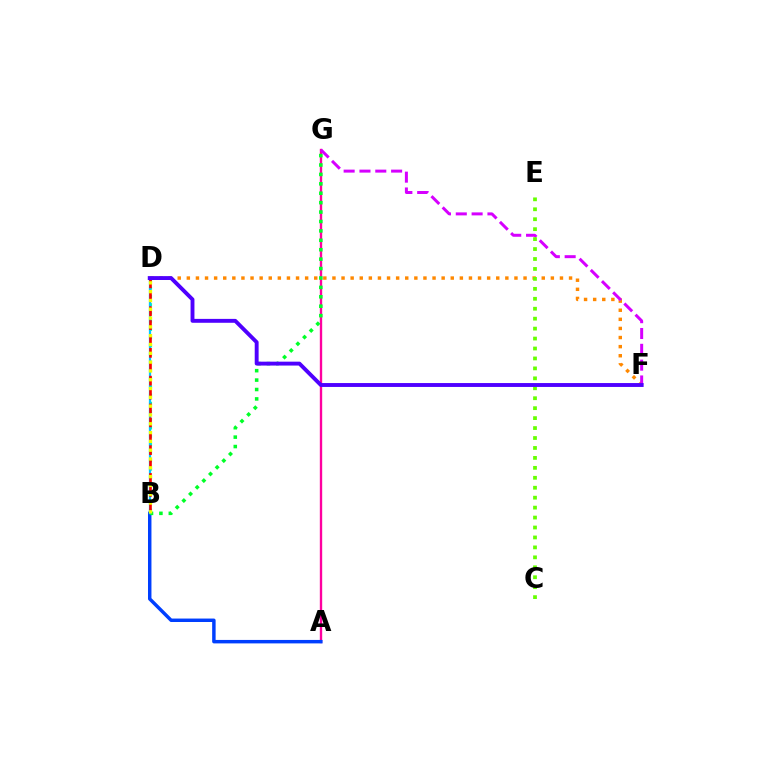{('B', 'D'): [{'color': '#00ffaf', 'line_style': 'dotted', 'thickness': 2.23}, {'color': '#00c7ff', 'line_style': 'solid', 'thickness': 1.61}, {'color': '#ff0000', 'line_style': 'dashed', 'thickness': 1.89}, {'color': '#eeff00', 'line_style': 'dotted', 'thickness': 2.39}], ('D', 'F'): [{'color': '#ff8800', 'line_style': 'dotted', 'thickness': 2.47}, {'color': '#4f00ff', 'line_style': 'solid', 'thickness': 2.8}], ('A', 'G'): [{'color': '#ff00a0', 'line_style': 'solid', 'thickness': 1.7}], ('A', 'B'): [{'color': '#003fff', 'line_style': 'solid', 'thickness': 2.49}], ('B', 'G'): [{'color': '#00ff27', 'line_style': 'dotted', 'thickness': 2.56}], ('F', 'G'): [{'color': '#d600ff', 'line_style': 'dashed', 'thickness': 2.15}], ('C', 'E'): [{'color': '#66ff00', 'line_style': 'dotted', 'thickness': 2.7}]}